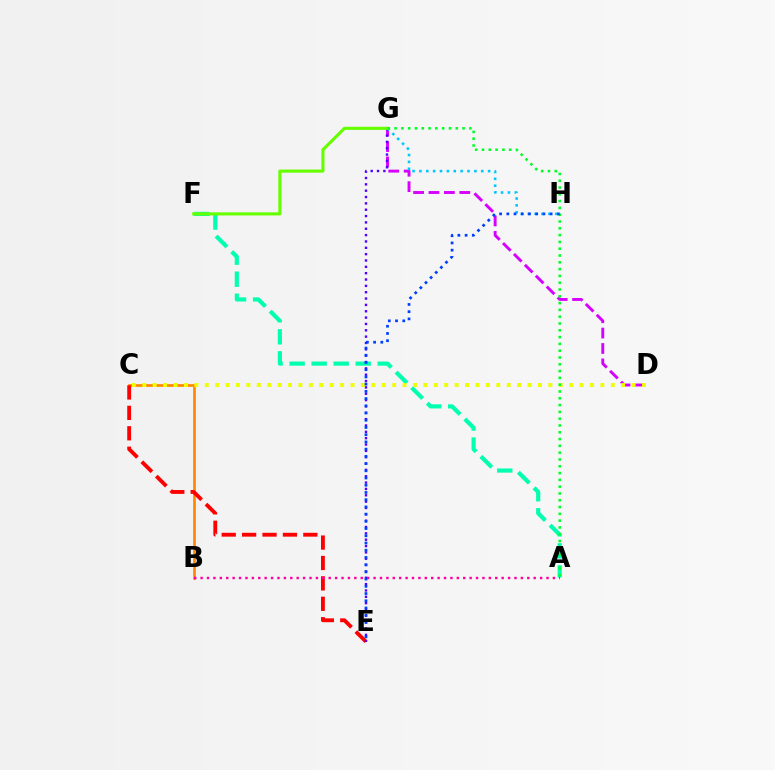{('D', 'G'): [{'color': '#d600ff', 'line_style': 'dashed', 'thickness': 2.09}], ('B', 'C'): [{'color': '#ff8800', 'line_style': 'solid', 'thickness': 1.93}], ('A', 'F'): [{'color': '#00ffaf', 'line_style': 'dashed', 'thickness': 2.99}], ('C', 'E'): [{'color': '#ff0000', 'line_style': 'dashed', 'thickness': 2.77}], ('G', 'H'): [{'color': '#00c7ff', 'line_style': 'dotted', 'thickness': 1.87}], ('E', 'G'): [{'color': '#4f00ff', 'line_style': 'dotted', 'thickness': 1.72}], ('C', 'D'): [{'color': '#eeff00', 'line_style': 'dotted', 'thickness': 2.83}], ('F', 'G'): [{'color': '#66ff00', 'line_style': 'solid', 'thickness': 2.24}], ('A', 'G'): [{'color': '#00ff27', 'line_style': 'dotted', 'thickness': 1.85}], ('E', 'H'): [{'color': '#003fff', 'line_style': 'dotted', 'thickness': 1.96}], ('A', 'B'): [{'color': '#ff00a0', 'line_style': 'dotted', 'thickness': 1.74}]}